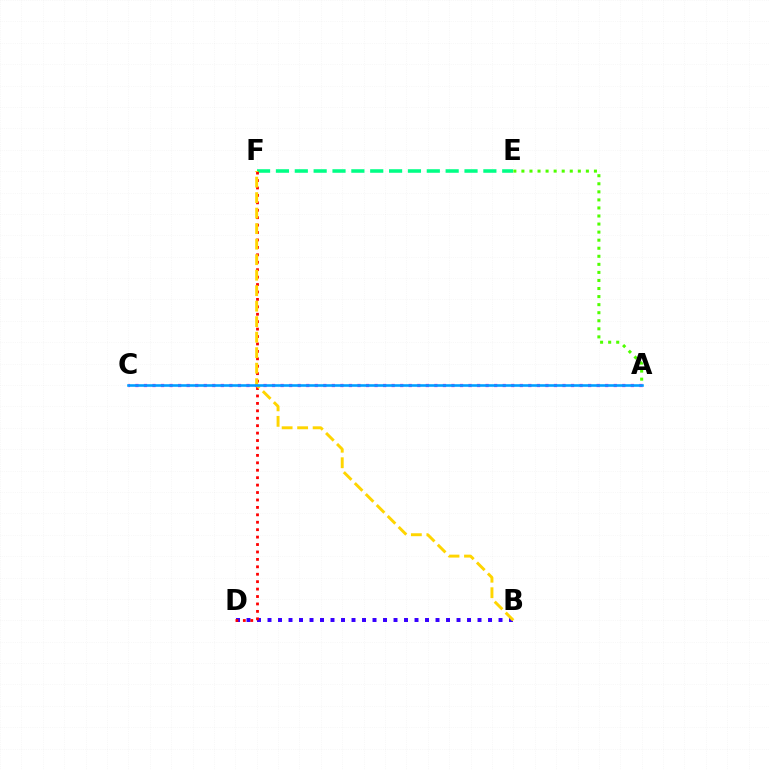{('A', 'C'): [{'color': '#ff00ed', 'line_style': 'dotted', 'thickness': 2.32}, {'color': '#009eff', 'line_style': 'solid', 'thickness': 1.87}], ('A', 'E'): [{'color': '#4fff00', 'line_style': 'dotted', 'thickness': 2.19}], ('E', 'F'): [{'color': '#00ff86', 'line_style': 'dashed', 'thickness': 2.56}], ('B', 'D'): [{'color': '#3700ff', 'line_style': 'dotted', 'thickness': 2.85}], ('D', 'F'): [{'color': '#ff0000', 'line_style': 'dotted', 'thickness': 2.02}], ('B', 'F'): [{'color': '#ffd500', 'line_style': 'dashed', 'thickness': 2.11}]}